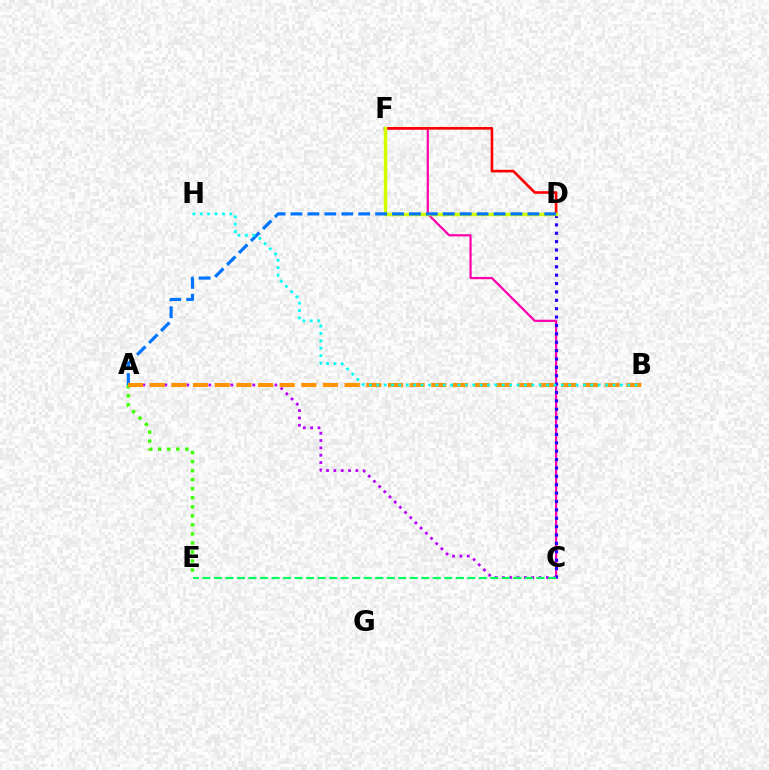{('C', 'F'): [{'color': '#ff00ac', 'line_style': 'solid', 'thickness': 1.59}], ('D', 'F'): [{'color': '#ff0000', 'line_style': 'solid', 'thickness': 1.89}, {'color': '#d1ff00', 'line_style': 'solid', 'thickness': 2.5}], ('C', 'D'): [{'color': '#2500ff', 'line_style': 'dotted', 'thickness': 2.28}], ('A', 'E'): [{'color': '#3dff00', 'line_style': 'dotted', 'thickness': 2.46}], ('A', 'C'): [{'color': '#b900ff', 'line_style': 'dotted', 'thickness': 1.99}], ('A', 'D'): [{'color': '#0074ff', 'line_style': 'dashed', 'thickness': 2.3}], ('C', 'E'): [{'color': '#00ff5c', 'line_style': 'dashed', 'thickness': 1.56}], ('A', 'B'): [{'color': '#ff9400', 'line_style': 'dashed', 'thickness': 2.94}], ('B', 'H'): [{'color': '#00fff6', 'line_style': 'dotted', 'thickness': 2.01}]}